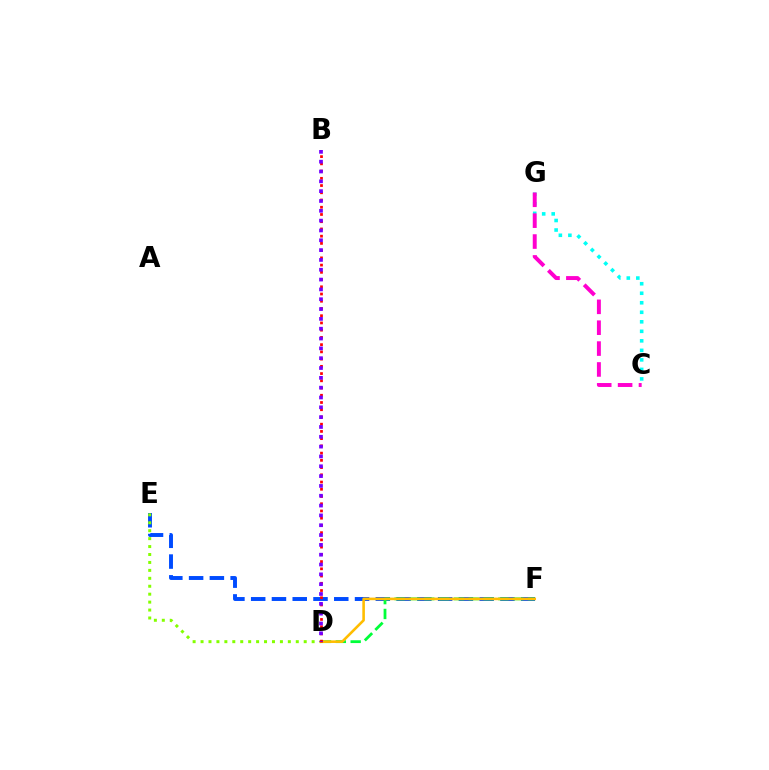{('E', 'F'): [{'color': '#004bff', 'line_style': 'dashed', 'thickness': 2.82}], ('C', 'G'): [{'color': '#00fff6', 'line_style': 'dotted', 'thickness': 2.59}, {'color': '#ff00cf', 'line_style': 'dashed', 'thickness': 2.84}], ('D', 'E'): [{'color': '#84ff00', 'line_style': 'dotted', 'thickness': 2.16}], ('D', 'F'): [{'color': '#00ff39', 'line_style': 'dashed', 'thickness': 2.02}, {'color': '#ffbd00', 'line_style': 'solid', 'thickness': 1.86}], ('B', 'D'): [{'color': '#ff0000', 'line_style': 'dotted', 'thickness': 1.96}, {'color': '#7200ff', 'line_style': 'dotted', 'thickness': 2.67}]}